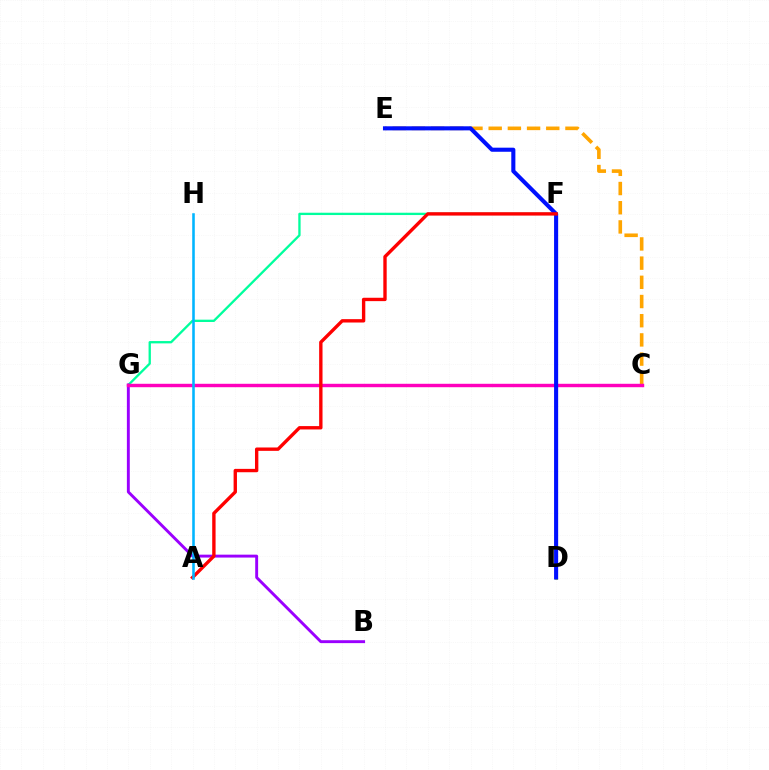{('D', 'F'): [{'color': '#08ff00', 'line_style': 'dotted', 'thickness': 1.81}, {'color': '#b3ff00', 'line_style': 'solid', 'thickness': 1.93}], ('C', 'E'): [{'color': '#ffa500', 'line_style': 'dashed', 'thickness': 2.61}], ('F', 'G'): [{'color': '#00ff9d', 'line_style': 'solid', 'thickness': 1.67}], ('B', 'G'): [{'color': '#9b00ff', 'line_style': 'solid', 'thickness': 2.09}], ('C', 'G'): [{'color': '#ff00bd', 'line_style': 'solid', 'thickness': 2.47}], ('D', 'E'): [{'color': '#0010ff', 'line_style': 'solid', 'thickness': 2.94}], ('A', 'F'): [{'color': '#ff0000', 'line_style': 'solid', 'thickness': 2.43}], ('A', 'H'): [{'color': '#00b5ff', 'line_style': 'solid', 'thickness': 1.85}]}